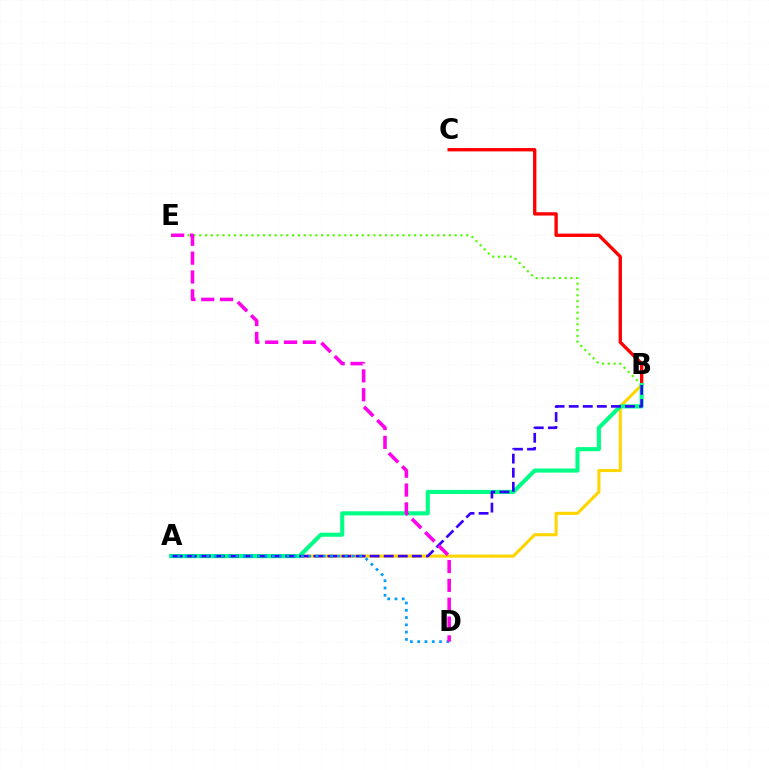{('B', 'E'): [{'color': '#4fff00', 'line_style': 'dotted', 'thickness': 1.58}], ('B', 'C'): [{'color': '#ff0000', 'line_style': 'solid', 'thickness': 2.4}], ('A', 'B'): [{'color': '#ffd500', 'line_style': 'solid', 'thickness': 2.22}, {'color': '#00ff86', 'line_style': 'solid', 'thickness': 2.96}, {'color': '#3700ff', 'line_style': 'dashed', 'thickness': 1.91}], ('A', 'D'): [{'color': '#009eff', 'line_style': 'dotted', 'thickness': 1.98}], ('D', 'E'): [{'color': '#ff00ed', 'line_style': 'dashed', 'thickness': 2.56}]}